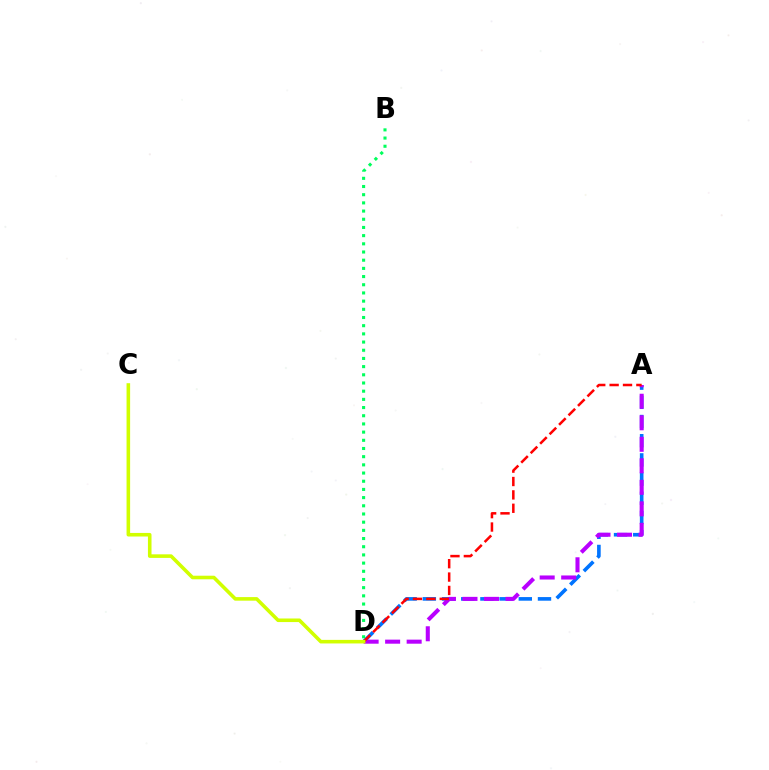{('A', 'D'): [{'color': '#0074ff', 'line_style': 'dashed', 'thickness': 2.61}, {'color': '#b900ff', 'line_style': 'dashed', 'thickness': 2.92}, {'color': '#ff0000', 'line_style': 'dashed', 'thickness': 1.82}], ('B', 'D'): [{'color': '#00ff5c', 'line_style': 'dotted', 'thickness': 2.22}], ('C', 'D'): [{'color': '#d1ff00', 'line_style': 'solid', 'thickness': 2.57}]}